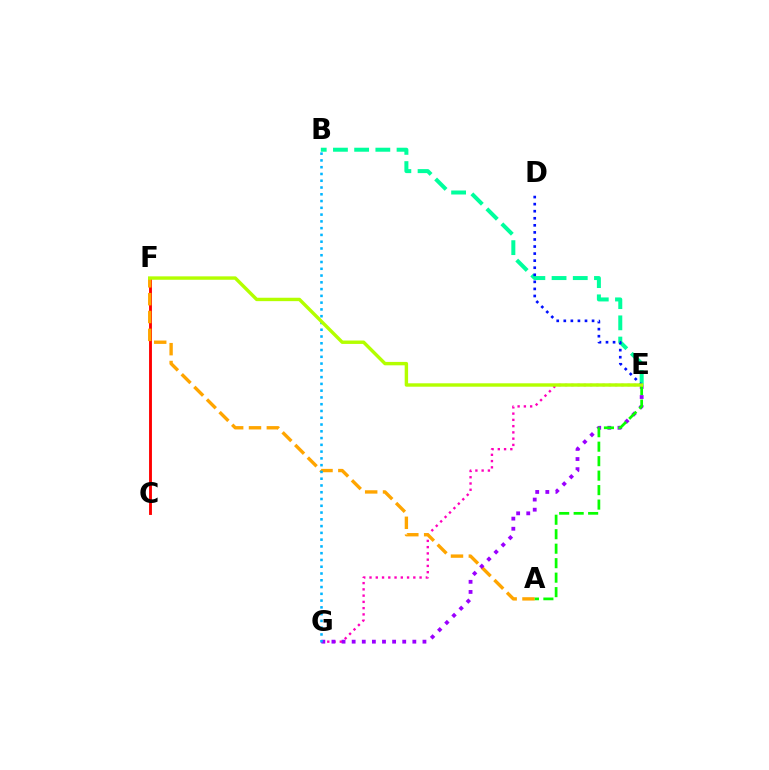{('E', 'G'): [{'color': '#ff00bd', 'line_style': 'dotted', 'thickness': 1.7}, {'color': '#9b00ff', 'line_style': 'dotted', 'thickness': 2.75}], ('B', 'E'): [{'color': '#00ff9d', 'line_style': 'dashed', 'thickness': 2.88}], ('C', 'F'): [{'color': '#ff0000', 'line_style': 'solid', 'thickness': 2.06}], ('D', 'E'): [{'color': '#0010ff', 'line_style': 'dotted', 'thickness': 1.92}], ('A', 'F'): [{'color': '#ffa500', 'line_style': 'dashed', 'thickness': 2.42}], ('B', 'G'): [{'color': '#00b5ff', 'line_style': 'dotted', 'thickness': 1.84}], ('A', 'E'): [{'color': '#08ff00', 'line_style': 'dashed', 'thickness': 1.97}], ('E', 'F'): [{'color': '#b3ff00', 'line_style': 'solid', 'thickness': 2.45}]}